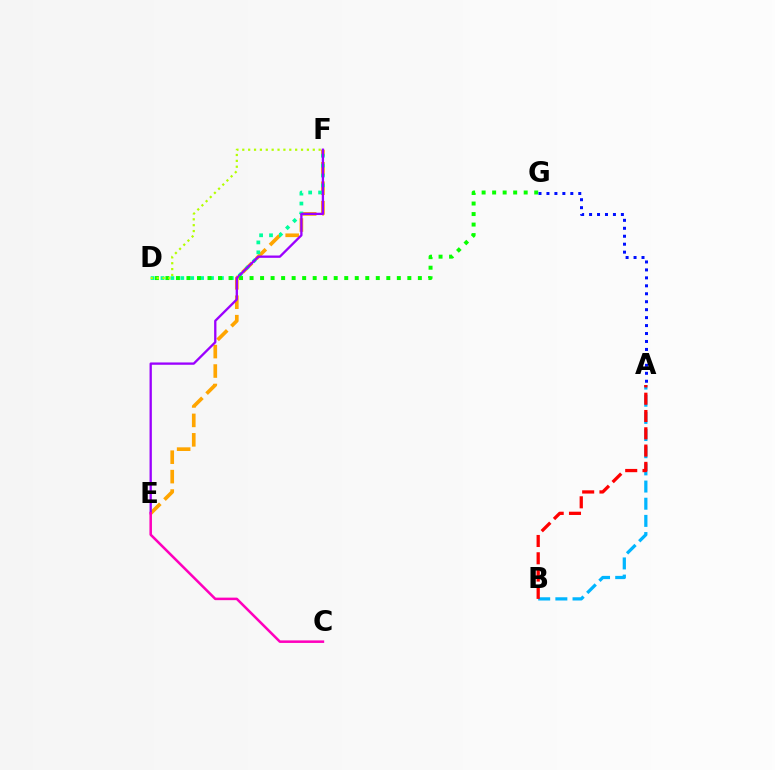{('E', 'F'): [{'color': '#ffa500', 'line_style': 'dashed', 'thickness': 2.64}, {'color': '#9b00ff', 'line_style': 'solid', 'thickness': 1.67}], ('D', 'F'): [{'color': '#00ff9d', 'line_style': 'dotted', 'thickness': 2.69}, {'color': '#b3ff00', 'line_style': 'dotted', 'thickness': 1.6}], ('D', 'G'): [{'color': '#08ff00', 'line_style': 'dotted', 'thickness': 2.86}], ('A', 'B'): [{'color': '#00b5ff', 'line_style': 'dashed', 'thickness': 2.33}, {'color': '#ff0000', 'line_style': 'dashed', 'thickness': 2.35}], ('A', 'G'): [{'color': '#0010ff', 'line_style': 'dotted', 'thickness': 2.16}], ('C', 'E'): [{'color': '#ff00bd', 'line_style': 'solid', 'thickness': 1.82}]}